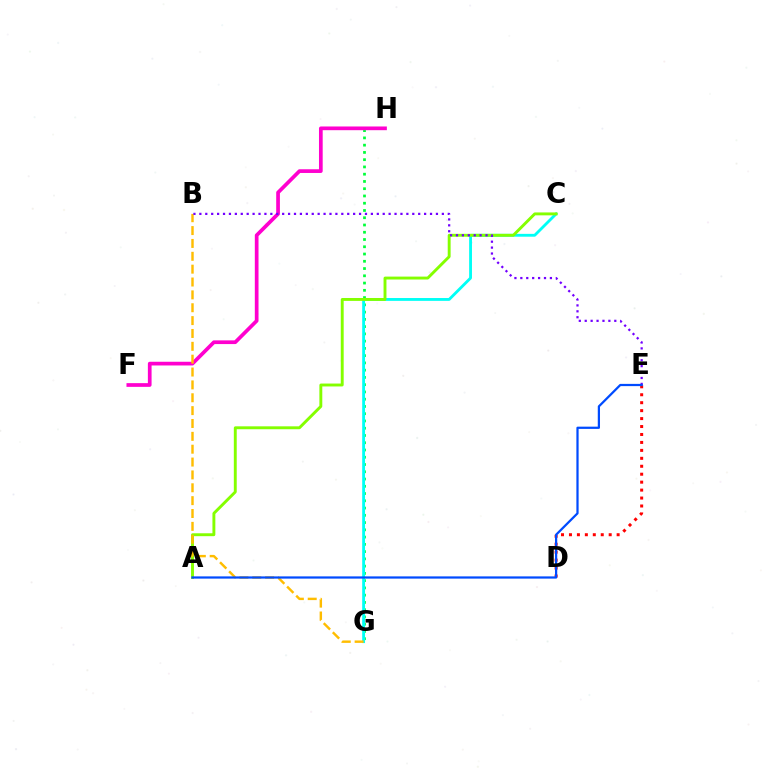{('D', 'E'): [{'color': '#ff0000', 'line_style': 'dotted', 'thickness': 2.16}], ('G', 'H'): [{'color': '#00ff39', 'line_style': 'dotted', 'thickness': 1.97}], ('C', 'G'): [{'color': '#00fff6', 'line_style': 'solid', 'thickness': 2.04}], ('A', 'C'): [{'color': '#84ff00', 'line_style': 'solid', 'thickness': 2.09}], ('F', 'H'): [{'color': '#ff00cf', 'line_style': 'solid', 'thickness': 2.67}], ('B', 'G'): [{'color': '#ffbd00', 'line_style': 'dashed', 'thickness': 1.75}], ('B', 'E'): [{'color': '#7200ff', 'line_style': 'dotted', 'thickness': 1.61}], ('A', 'E'): [{'color': '#004bff', 'line_style': 'solid', 'thickness': 1.61}]}